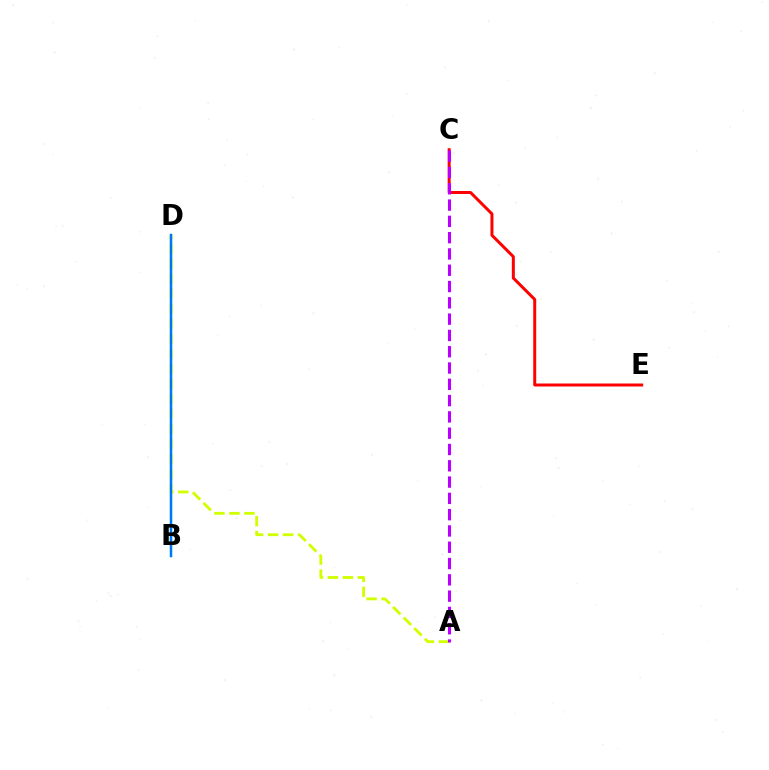{('B', 'D'): [{'color': '#00ff5c', 'line_style': 'solid', 'thickness': 1.68}, {'color': '#0074ff', 'line_style': 'solid', 'thickness': 1.69}], ('A', 'D'): [{'color': '#d1ff00', 'line_style': 'dashed', 'thickness': 2.04}], ('C', 'E'): [{'color': '#ff0000', 'line_style': 'solid', 'thickness': 2.15}], ('A', 'C'): [{'color': '#b900ff', 'line_style': 'dashed', 'thickness': 2.21}]}